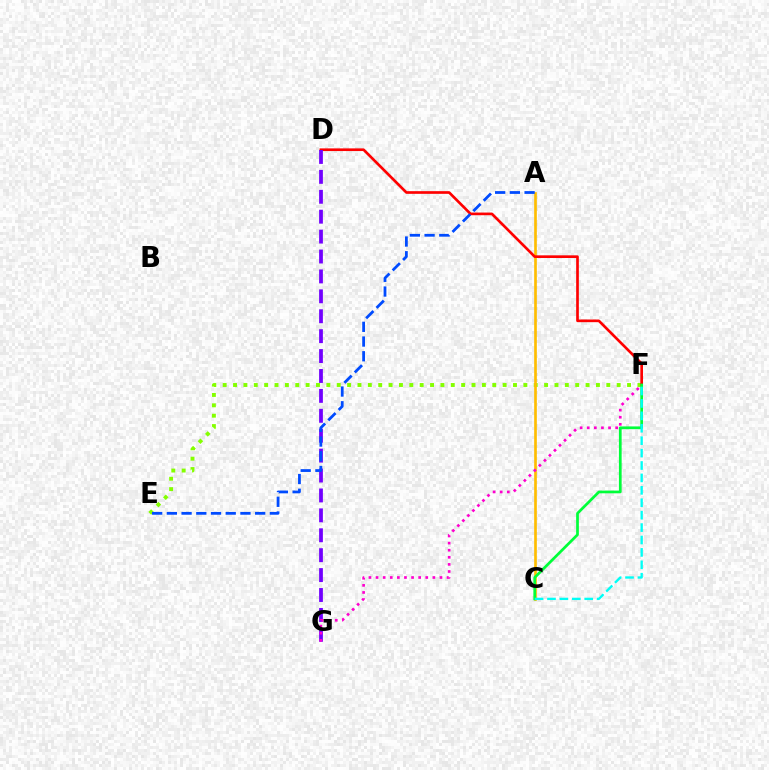{('E', 'F'): [{'color': '#84ff00', 'line_style': 'dotted', 'thickness': 2.82}], ('A', 'C'): [{'color': '#ffbd00', 'line_style': 'solid', 'thickness': 1.92}], ('D', 'F'): [{'color': '#ff0000', 'line_style': 'solid', 'thickness': 1.92}], ('D', 'G'): [{'color': '#7200ff', 'line_style': 'dashed', 'thickness': 2.7}], ('C', 'F'): [{'color': '#00ff39', 'line_style': 'solid', 'thickness': 1.96}, {'color': '#00fff6', 'line_style': 'dashed', 'thickness': 1.69}], ('A', 'E'): [{'color': '#004bff', 'line_style': 'dashed', 'thickness': 2.0}], ('F', 'G'): [{'color': '#ff00cf', 'line_style': 'dotted', 'thickness': 1.93}]}